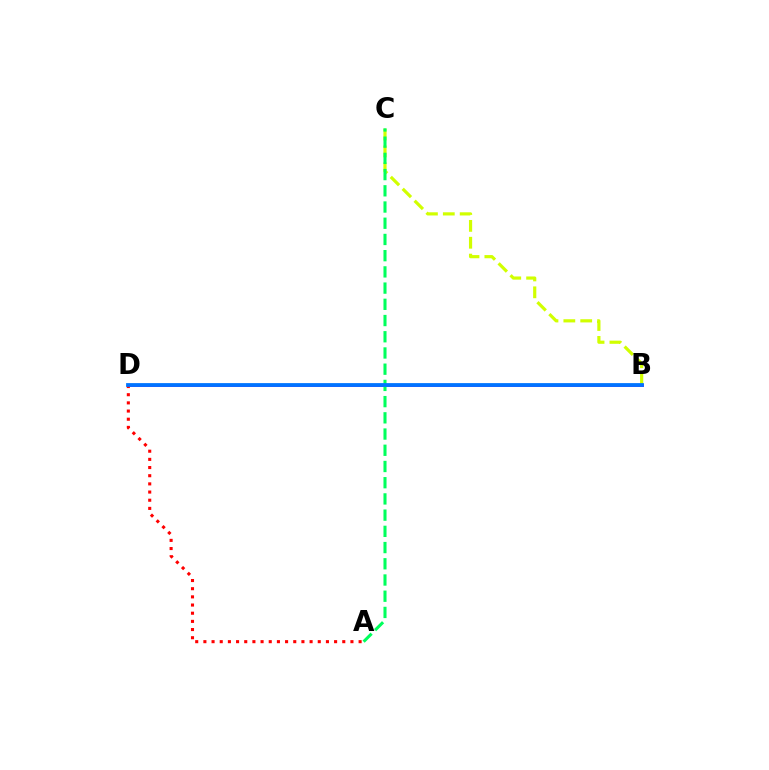{('B', 'C'): [{'color': '#d1ff00', 'line_style': 'dashed', 'thickness': 2.29}], ('B', 'D'): [{'color': '#b900ff', 'line_style': 'solid', 'thickness': 2.1}, {'color': '#0074ff', 'line_style': 'solid', 'thickness': 2.72}], ('A', 'C'): [{'color': '#00ff5c', 'line_style': 'dashed', 'thickness': 2.2}], ('A', 'D'): [{'color': '#ff0000', 'line_style': 'dotted', 'thickness': 2.22}]}